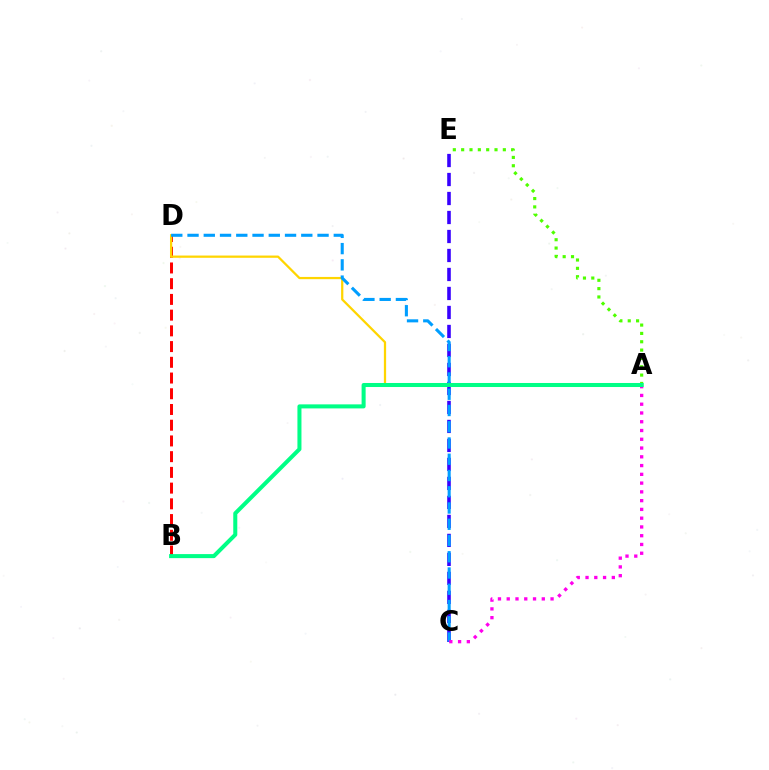{('C', 'E'): [{'color': '#3700ff', 'line_style': 'dashed', 'thickness': 2.58}], ('B', 'D'): [{'color': '#ff0000', 'line_style': 'dashed', 'thickness': 2.14}], ('A', 'D'): [{'color': '#ffd500', 'line_style': 'solid', 'thickness': 1.62}], ('A', 'E'): [{'color': '#4fff00', 'line_style': 'dotted', 'thickness': 2.26}], ('C', 'D'): [{'color': '#009eff', 'line_style': 'dashed', 'thickness': 2.21}], ('A', 'C'): [{'color': '#ff00ed', 'line_style': 'dotted', 'thickness': 2.38}], ('A', 'B'): [{'color': '#00ff86', 'line_style': 'solid', 'thickness': 2.9}]}